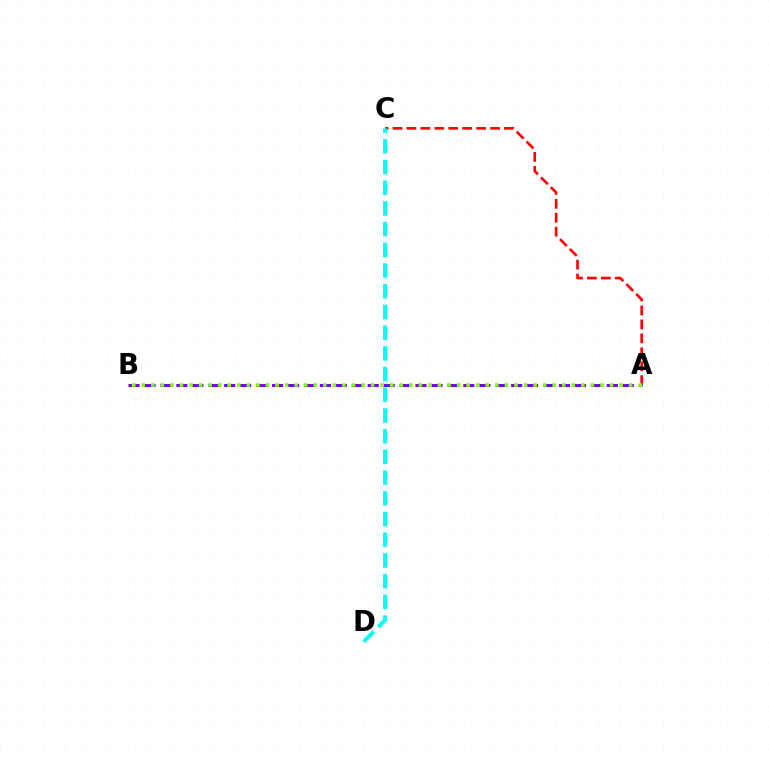{('A', 'C'): [{'color': '#ff0000', 'line_style': 'dashed', 'thickness': 1.89}], ('A', 'B'): [{'color': '#7200ff', 'line_style': 'dashed', 'thickness': 2.17}, {'color': '#84ff00', 'line_style': 'dotted', 'thickness': 2.6}], ('C', 'D'): [{'color': '#00fff6', 'line_style': 'dashed', 'thickness': 2.81}]}